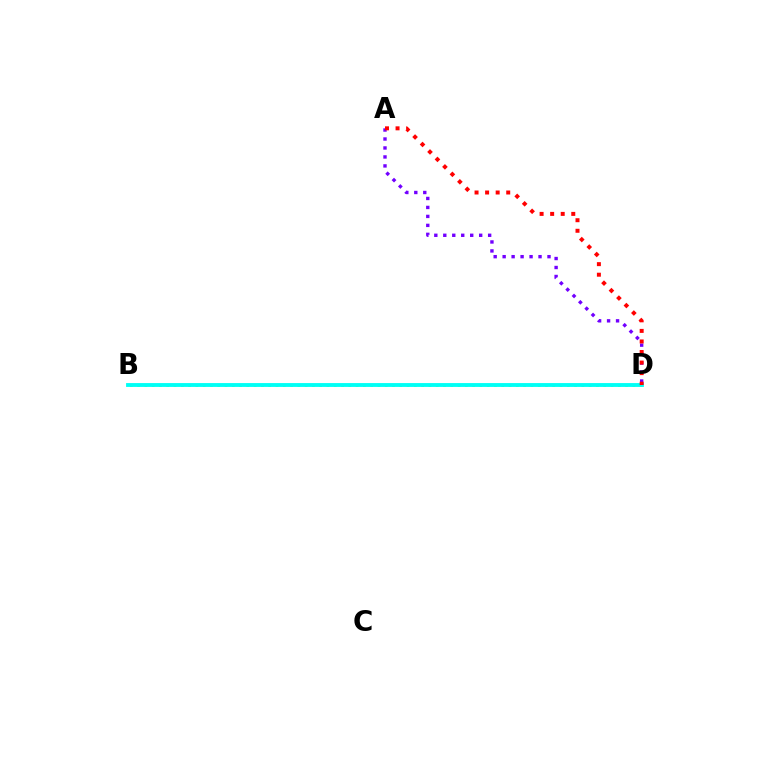{('B', 'D'): [{'color': '#84ff00', 'line_style': 'dotted', 'thickness': 1.98}, {'color': '#00fff6', 'line_style': 'solid', 'thickness': 2.77}], ('A', 'D'): [{'color': '#7200ff', 'line_style': 'dotted', 'thickness': 2.44}, {'color': '#ff0000', 'line_style': 'dotted', 'thickness': 2.87}]}